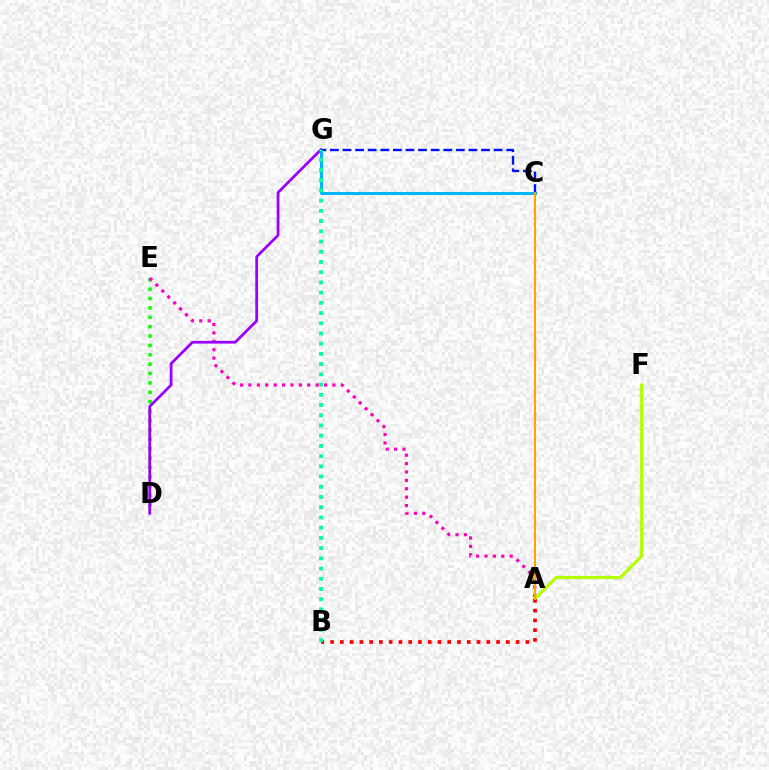{('D', 'E'): [{'color': '#08ff00', 'line_style': 'dotted', 'thickness': 2.55}], ('A', 'E'): [{'color': '#ff00bd', 'line_style': 'dotted', 'thickness': 2.28}], ('D', 'G'): [{'color': '#9b00ff', 'line_style': 'solid', 'thickness': 1.97}], ('C', 'G'): [{'color': '#00b5ff', 'line_style': 'solid', 'thickness': 2.15}, {'color': '#0010ff', 'line_style': 'dashed', 'thickness': 1.71}], ('A', 'F'): [{'color': '#b3ff00', 'line_style': 'solid', 'thickness': 2.26}], ('A', 'B'): [{'color': '#ff0000', 'line_style': 'dotted', 'thickness': 2.65}], ('B', 'G'): [{'color': '#00ff9d', 'line_style': 'dotted', 'thickness': 2.78}], ('A', 'C'): [{'color': '#ffa500', 'line_style': 'solid', 'thickness': 1.52}]}